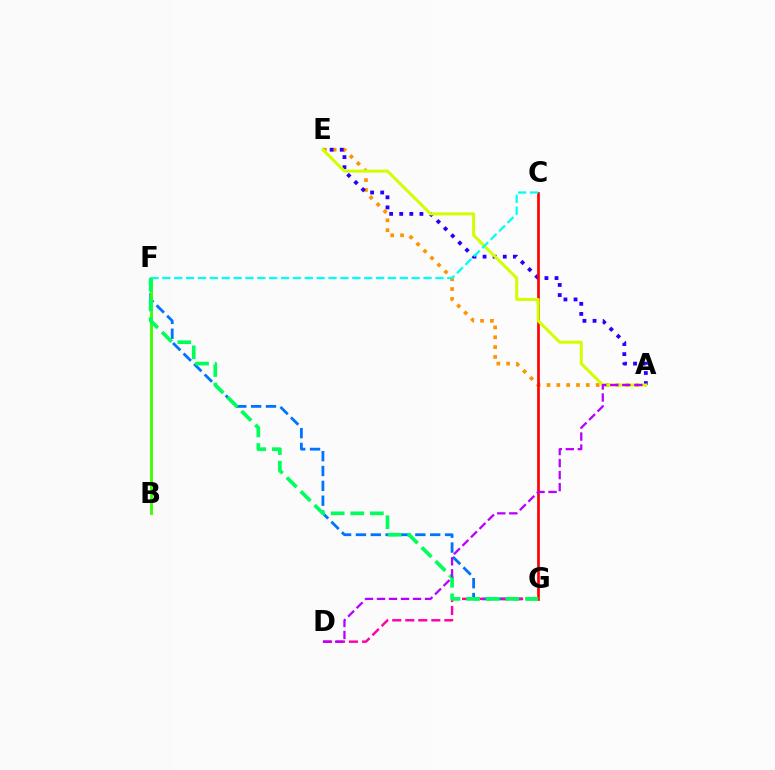{('A', 'E'): [{'color': '#ff9400', 'line_style': 'dotted', 'thickness': 2.67}, {'color': '#2500ff', 'line_style': 'dotted', 'thickness': 2.74}, {'color': '#d1ff00', 'line_style': 'solid', 'thickness': 2.16}], ('C', 'G'): [{'color': '#ff0000', 'line_style': 'solid', 'thickness': 1.93}], ('F', 'G'): [{'color': '#0074ff', 'line_style': 'dashed', 'thickness': 2.02}, {'color': '#00ff5c', 'line_style': 'dashed', 'thickness': 2.66}], ('B', 'F'): [{'color': '#3dff00', 'line_style': 'solid', 'thickness': 2.07}], ('D', 'G'): [{'color': '#ff00ac', 'line_style': 'dashed', 'thickness': 1.77}], ('C', 'F'): [{'color': '#00fff6', 'line_style': 'dashed', 'thickness': 1.61}], ('A', 'D'): [{'color': '#b900ff', 'line_style': 'dashed', 'thickness': 1.63}]}